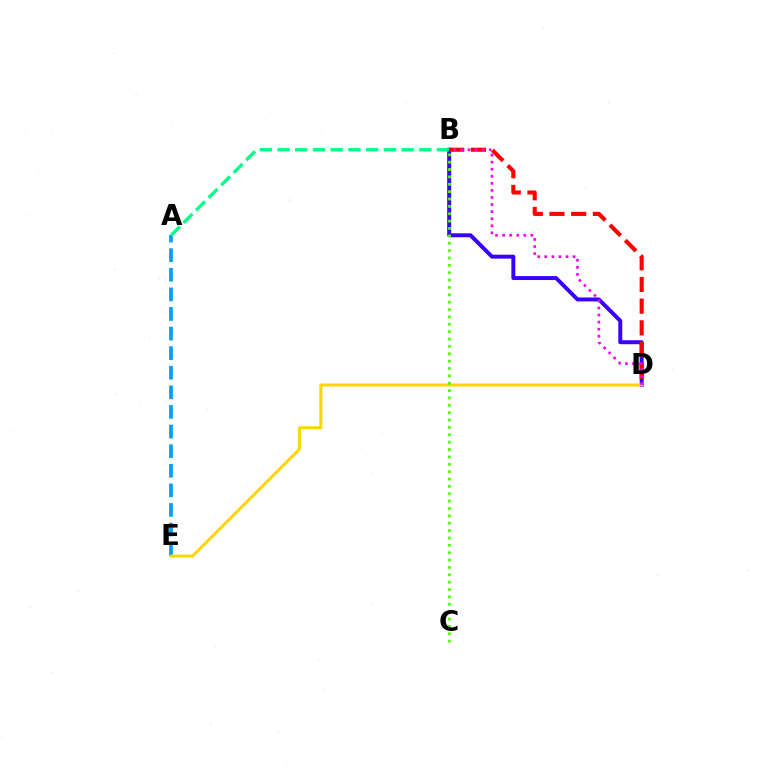{('A', 'E'): [{'color': '#009eff', 'line_style': 'dashed', 'thickness': 2.66}], ('B', 'D'): [{'color': '#3700ff', 'line_style': 'solid', 'thickness': 2.85}, {'color': '#ff0000', 'line_style': 'dashed', 'thickness': 2.95}, {'color': '#ff00ed', 'line_style': 'dotted', 'thickness': 1.92}], ('A', 'B'): [{'color': '#00ff86', 'line_style': 'dashed', 'thickness': 2.41}], ('D', 'E'): [{'color': '#ffd500', 'line_style': 'solid', 'thickness': 2.16}], ('B', 'C'): [{'color': '#4fff00', 'line_style': 'dotted', 'thickness': 2.0}]}